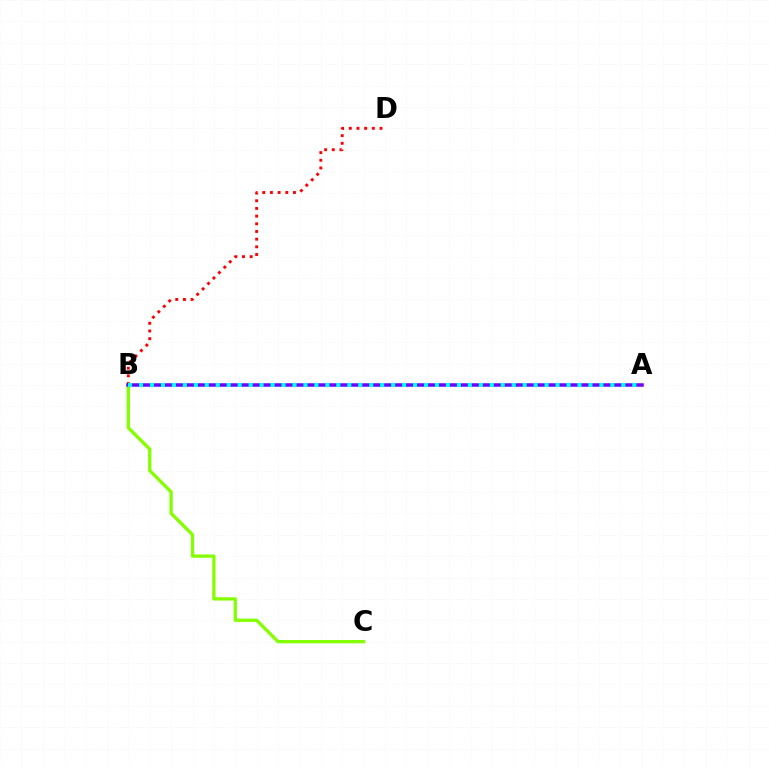{('B', 'C'): [{'color': '#84ff00', 'line_style': 'solid', 'thickness': 2.38}], ('B', 'D'): [{'color': '#ff0000', 'line_style': 'dotted', 'thickness': 2.09}], ('A', 'B'): [{'color': '#7200ff', 'line_style': 'solid', 'thickness': 2.53}, {'color': '#00fff6', 'line_style': 'dotted', 'thickness': 2.98}]}